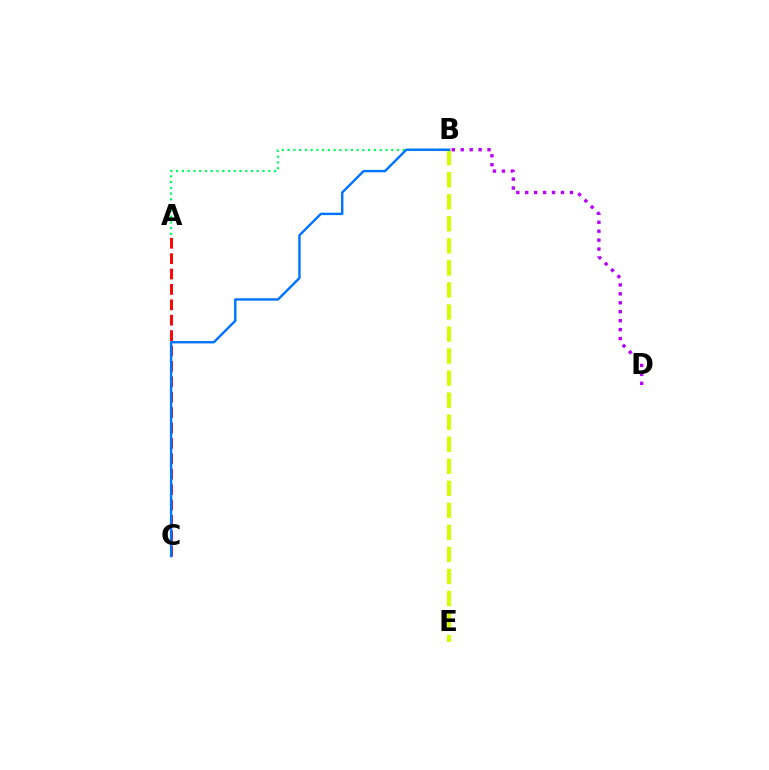{('B', 'E'): [{'color': '#d1ff00', 'line_style': 'dashed', 'thickness': 2.99}], ('A', 'C'): [{'color': '#ff0000', 'line_style': 'dashed', 'thickness': 2.09}], ('A', 'B'): [{'color': '#00ff5c', 'line_style': 'dotted', 'thickness': 1.56}], ('B', 'C'): [{'color': '#0074ff', 'line_style': 'solid', 'thickness': 1.74}], ('B', 'D'): [{'color': '#b900ff', 'line_style': 'dotted', 'thickness': 2.43}]}